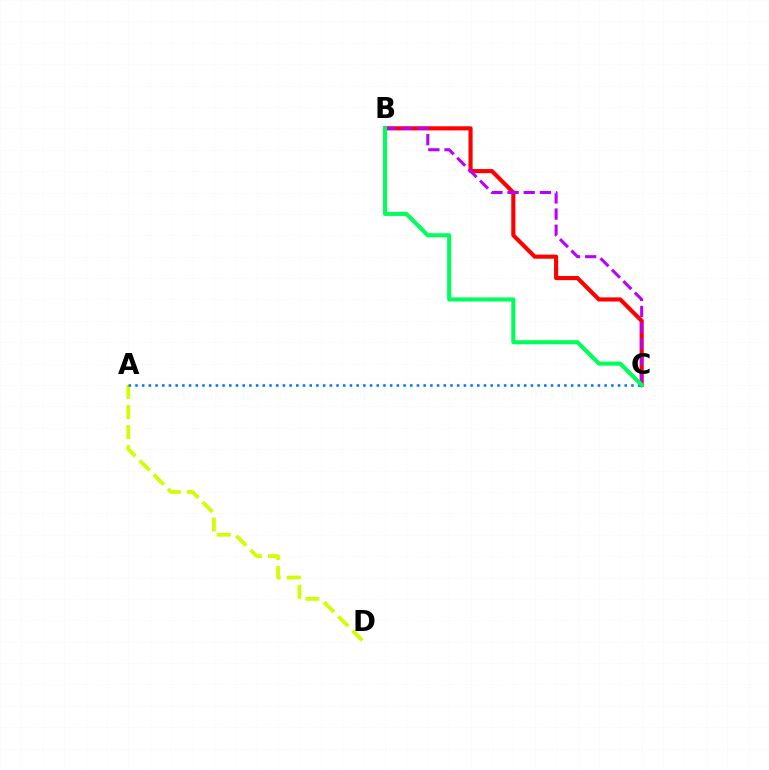{('A', 'D'): [{'color': '#d1ff00', 'line_style': 'dashed', 'thickness': 2.72}], ('B', 'C'): [{'color': '#ff0000', 'line_style': 'solid', 'thickness': 2.97}, {'color': '#b900ff', 'line_style': 'dashed', 'thickness': 2.19}, {'color': '#00ff5c', 'line_style': 'solid', 'thickness': 2.94}], ('A', 'C'): [{'color': '#0074ff', 'line_style': 'dotted', 'thickness': 1.82}]}